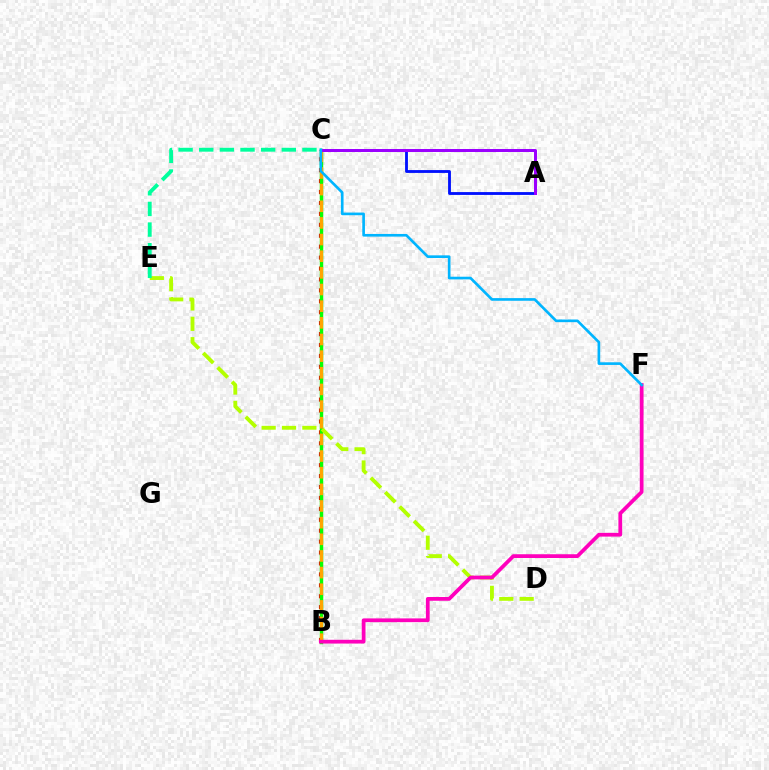{('B', 'C'): [{'color': '#ff0000', 'line_style': 'dotted', 'thickness': 2.97}, {'color': '#08ff00', 'line_style': 'solid', 'thickness': 2.47}, {'color': '#ffa500', 'line_style': 'dashed', 'thickness': 2.26}], ('D', 'E'): [{'color': '#b3ff00', 'line_style': 'dashed', 'thickness': 2.77}], ('A', 'C'): [{'color': '#0010ff', 'line_style': 'solid', 'thickness': 2.04}, {'color': '#9b00ff', 'line_style': 'solid', 'thickness': 2.16}], ('C', 'E'): [{'color': '#00ff9d', 'line_style': 'dashed', 'thickness': 2.8}], ('B', 'F'): [{'color': '#ff00bd', 'line_style': 'solid', 'thickness': 2.7}], ('C', 'F'): [{'color': '#00b5ff', 'line_style': 'solid', 'thickness': 1.91}]}